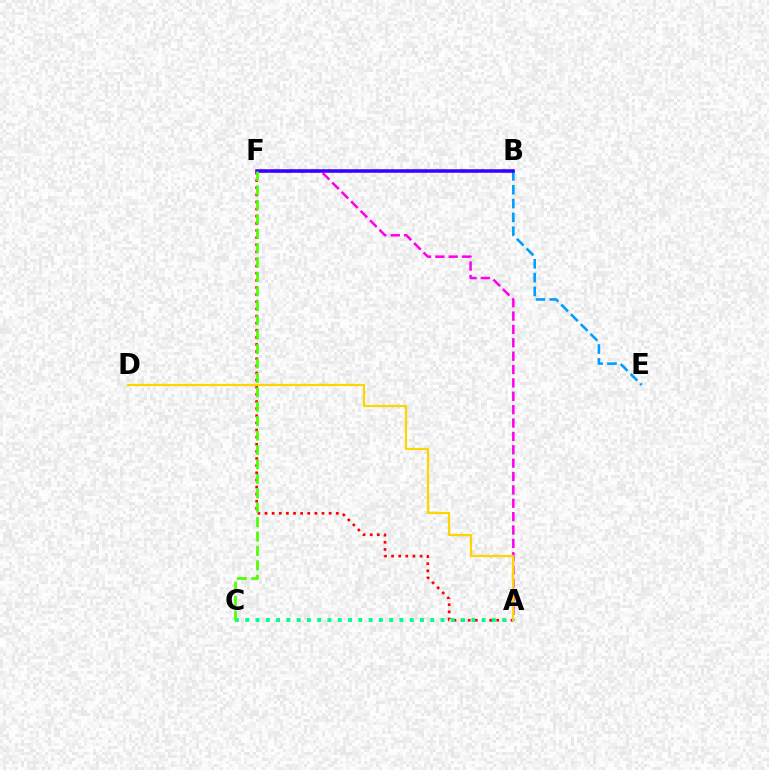{('A', 'F'): [{'color': '#ff00ed', 'line_style': 'dashed', 'thickness': 1.82}, {'color': '#ff0000', 'line_style': 'dotted', 'thickness': 1.94}], ('B', 'E'): [{'color': '#009eff', 'line_style': 'dashed', 'thickness': 1.88}], ('A', 'D'): [{'color': '#ffd500', 'line_style': 'solid', 'thickness': 1.6}], ('B', 'F'): [{'color': '#3700ff', 'line_style': 'solid', 'thickness': 2.55}], ('A', 'C'): [{'color': '#00ff86', 'line_style': 'dotted', 'thickness': 2.79}], ('C', 'F'): [{'color': '#4fff00', 'line_style': 'dashed', 'thickness': 1.96}]}